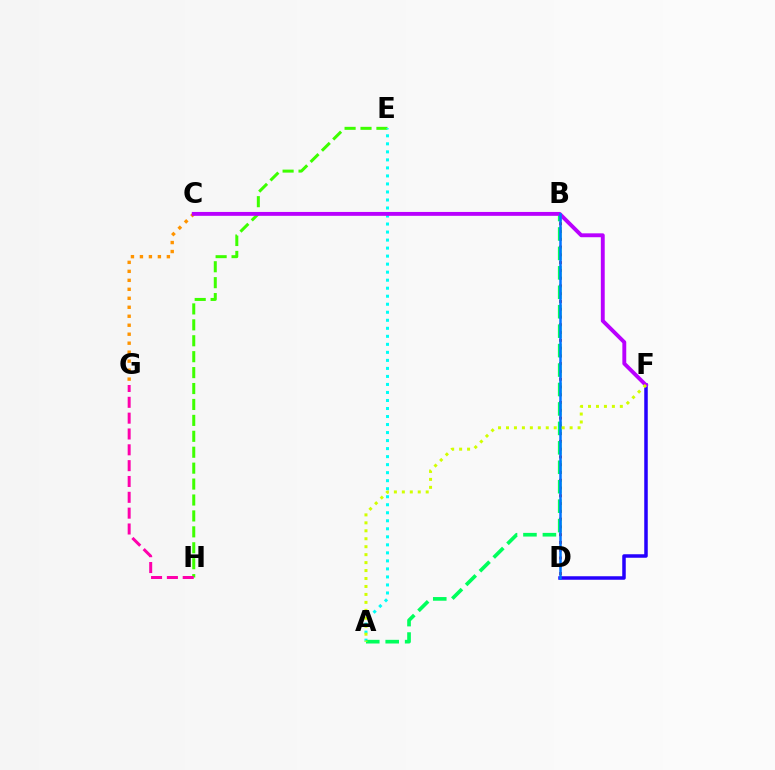{('B', 'D'): [{'color': '#ff0000', 'line_style': 'dotted', 'thickness': 2.11}, {'color': '#0074ff', 'line_style': 'solid', 'thickness': 1.81}], ('C', 'G'): [{'color': '#ff9400', 'line_style': 'dotted', 'thickness': 2.44}], ('D', 'F'): [{'color': '#2500ff', 'line_style': 'solid', 'thickness': 2.52}], ('E', 'H'): [{'color': '#3dff00', 'line_style': 'dashed', 'thickness': 2.16}], ('A', 'E'): [{'color': '#00fff6', 'line_style': 'dotted', 'thickness': 2.18}], ('G', 'H'): [{'color': '#ff00ac', 'line_style': 'dashed', 'thickness': 2.15}], ('A', 'B'): [{'color': '#00ff5c', 'line_style': 'dashed', 'thickness': 2.64}], ('C', 'F'): [{'color': '#b900ff', 'line_style': 'solid', 'thickness': 2.8}], ('A', 'F'): [{'color': '#d1ff00', 'line_style': 'dotted', 'thickness': 2.16}]}